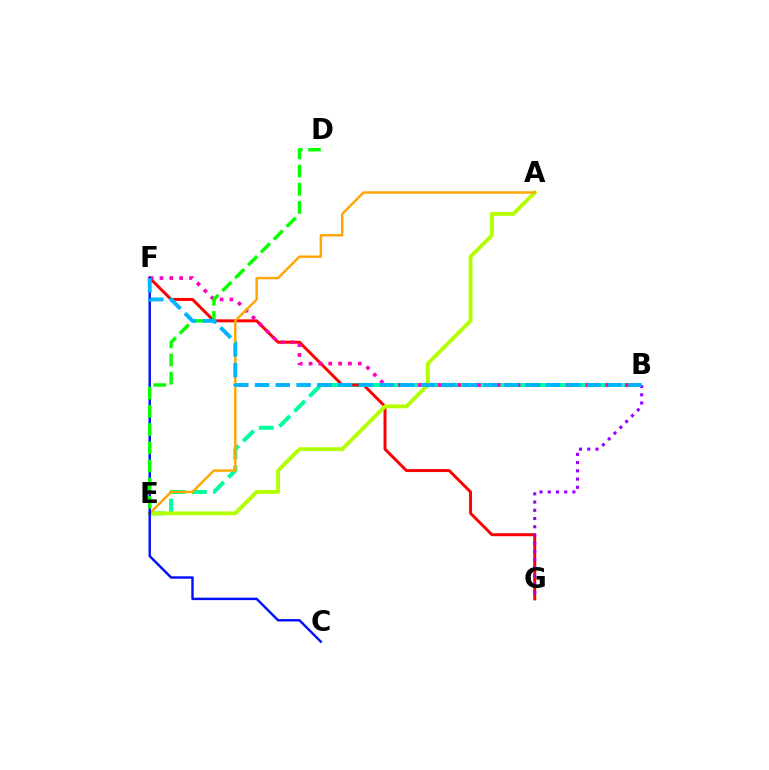{('B', 'E'): [{'color': '#00ff9d', 'line_style': 'dashed', 'thickness': 2.88}], ('F', 'G'): [{'color': '#ff0000', 'line_style': 'solid', 'thickness': 2.14}], ('B', 'G'): [{'color': '#9b00ff', 'line_style': 'dotted', 'thickness': 2.23}], ('A', 'E'): [{'color': '#b3ff00', 'line_style': 'solid', 'thickness': 2.77}, {'color': '#ffa500', 'line_style': 'solid', 'thickness': 1.75}], ('B', 'F'): [{'color': '#ff00bd', 'line_style': 'dotted', 'thickness': 2.68}, {'color': '#00b5ff', 'line_style': 'dashed', 'thickness': 2.82}], ('C', 'F'): [{'color': '#0010ff', 'line_style': 'solid', 'thickness': 1.74}], ('D', 'E'): [{'color': '#08ff00', 'line_style': 'dashed', 'thickness': 2.47}]}